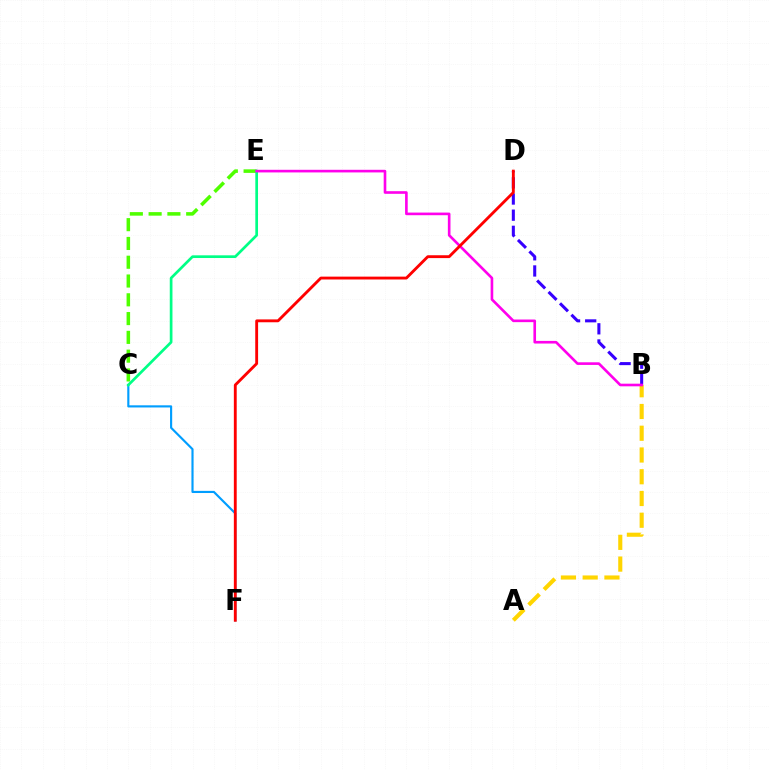{('A', 'B'): [{'color': '#ffd500', 'line_style': 'dashed', 'thickness': 2.95}], ('C', 'E'): [{'color': '#4fff00', 'line_style': 'dashed', 'thickness': 2.55}, {'color': '#00ff86', 'line_style': 'solid', 'thickness': 1.94}], ('B', 'D'): [{'color': '#3700ff', 'line_style': 'dashed', 'thickness': 2.2}], ('C', 'F'): [{'color': '#009eff', 'line_style': 'solid', 'thickness': 1.55}], ('B', 'E'): [{'color': '#ff00ed', 'line_style': 'solid', 'thickness': 1.9}], ('D', 'F'): [{'color': '#ff0000', 'line_style': 'solid', 'thickness': 2.06}]}